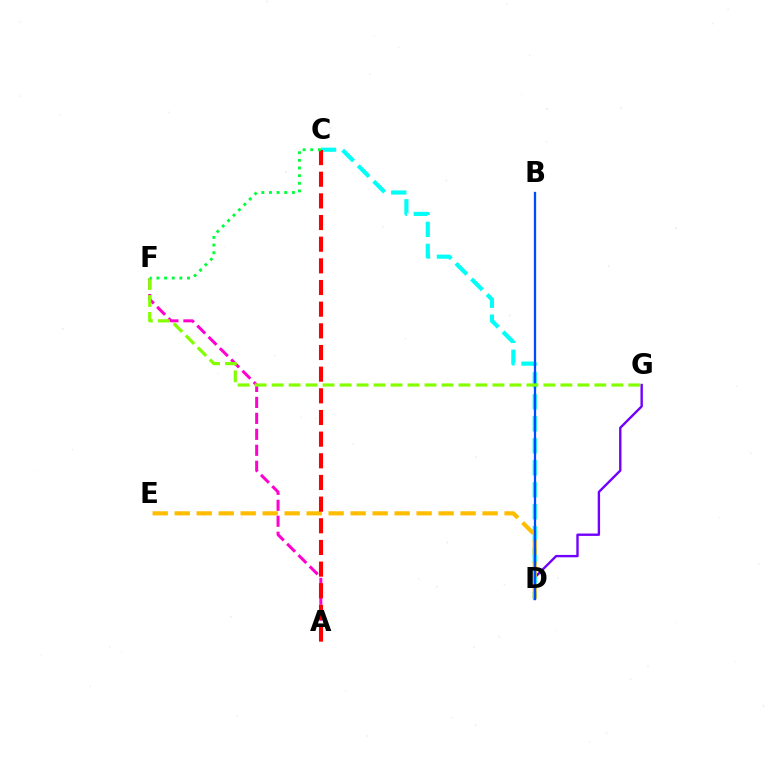{('A', 'F'): [{'color': '#ff00cf', 'line_style': 'dashed', 'thickness': 2.17}], ('D', 'G'): [{'color': '#7200ff', 'line_style': 'solid', 'thickness': 1.71}], ('C', 'D'): [{'color': '#00fff6', 'line_style': 'dashed', 'thickness': 2.99}], ('D', 'E'): [{'color': '#ffbd00', 'line_style': 'dashed', 'thickness': 2.99}], ('B', 'D'): [{'color': '#004bff', 'line_style': 'solid', 'thickness': 1.65}], ('F', 'G'): [{'color': '#84ff00', 'line_style': 'dashed', 'thickness': 2.31}], ('A', 'C'): [{'color': '#ff0000', 'line_style': 'dashed', 'thickness': 2.94}], ('C', 'F'): [{'color': '#00ff39', 'line_style': 'dotted', 'thickness': 2.08}]}